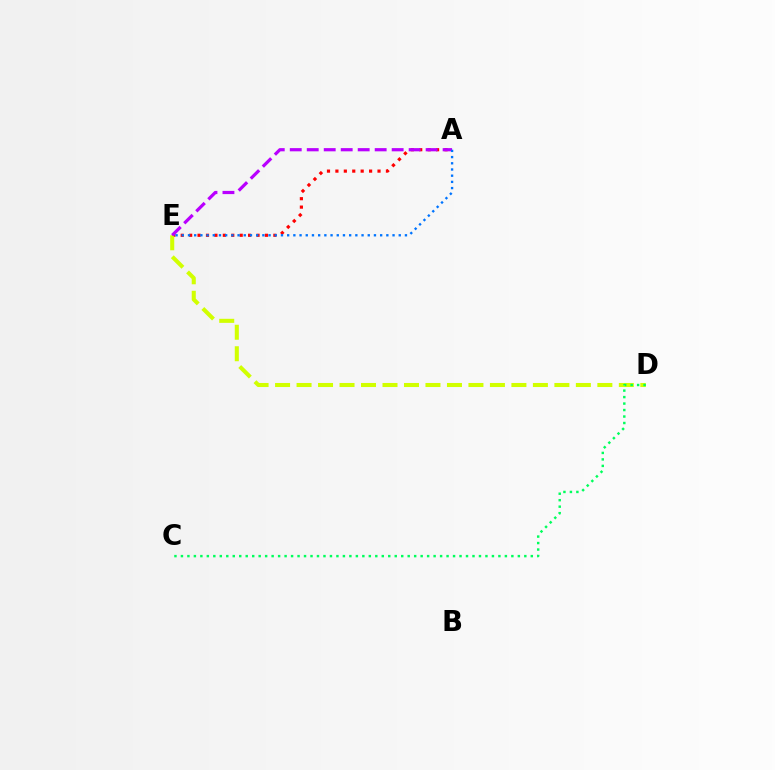{('A', 'E'): [{'color': '#ff0000', 'line_style': 'dotted', 'thickness': 2.29}, {'color': '#b900ff', 'line_style': 'dashed', 'thickness': 2.31}, {'color': '#0074ff', 'line_style': 'dotted', 'thickness': 1.68}], ('D', 'E'): [{'color': '#d1ff00', 'line_style': 'dashed', 'thickness': 2.92}], ('C', 'D'): [{'color': '#00ff5c', 'line_style': 'dotted', 'thickness': 1.76}]}